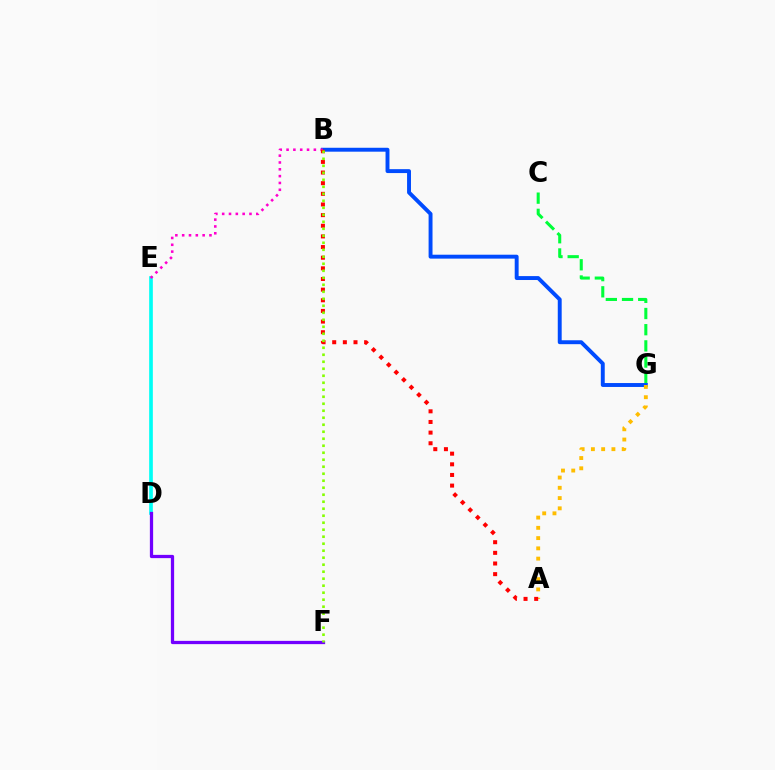{('C', 'G'): [{'color': '#00ff39', 'line_style': 'dashed', 'thickness': 2.2}], ('B', 'G'): [{'color': '#004bff', 'line_style': 'solid', 'thickness': 2.82}], ('A', 'G'): [{'color': '#ffbd00', 'line_style': 'dotted', 'thickness': 2.79}], ('D', 'E'): [{'color': '#00fff6', 'line_style': 'solid', 'thickness': 2.64}], ('B', 'E'): [{'color': '#ff00cf', 'line_style': 'dotted', 'thickness': 1.85}], ('A', 'B'): [{'color': '#ff0000', 'line_style': 'dotted', 'thickness': 2.89}], ('D', 'F'): [{'color': '#7200ff', 'line_style': 'solid', 'thickness': 2.35}], ('B', 'F'): [{'color': '#84ff00', 'line_style': 'dotted', 'thickness': 1.9}]}